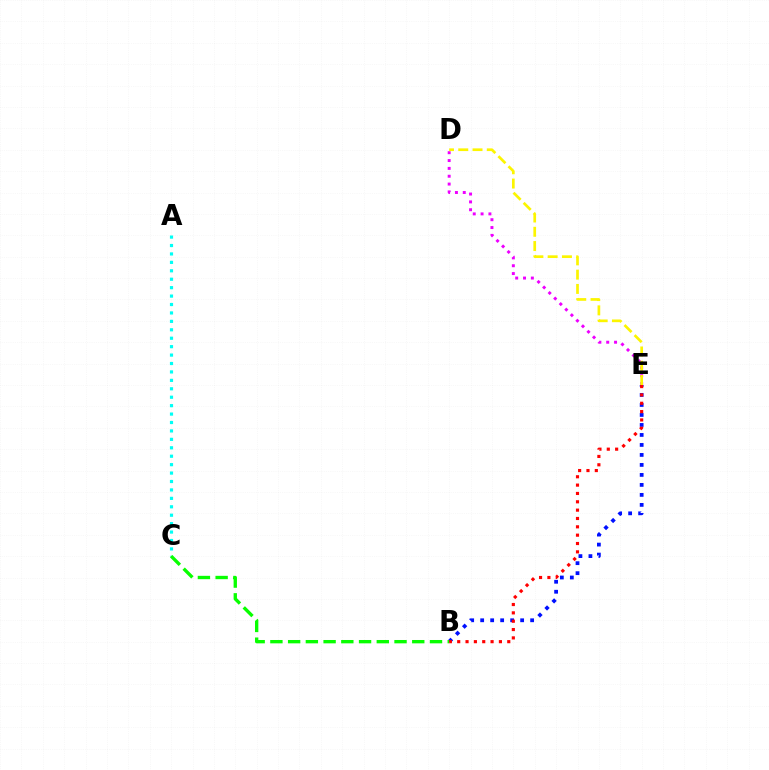{('A', 'C'): [{'color': '#00fff6', 'line_style': 'dotted', 'thickness': 2.29}], ('B', 'E'): [{'color': '#0010ff', 'line_style': 'dotted', 'thickness': 2.72}, {'color': '#ff0000', 'line_style': 'dotted', 'thickness': 2.27}], ('B', 'C'): [{'color': '#08ff00', 'line_style': 'dashed', 'thickness': 2.41}], ('D', 'E'): [{'color': '#ee00ff', 'line_style': 'dotted', 'thickness': 2.13}, {'color': '#fcf500', 'line_style': 'dashed', 'thickness': 1.94}]}